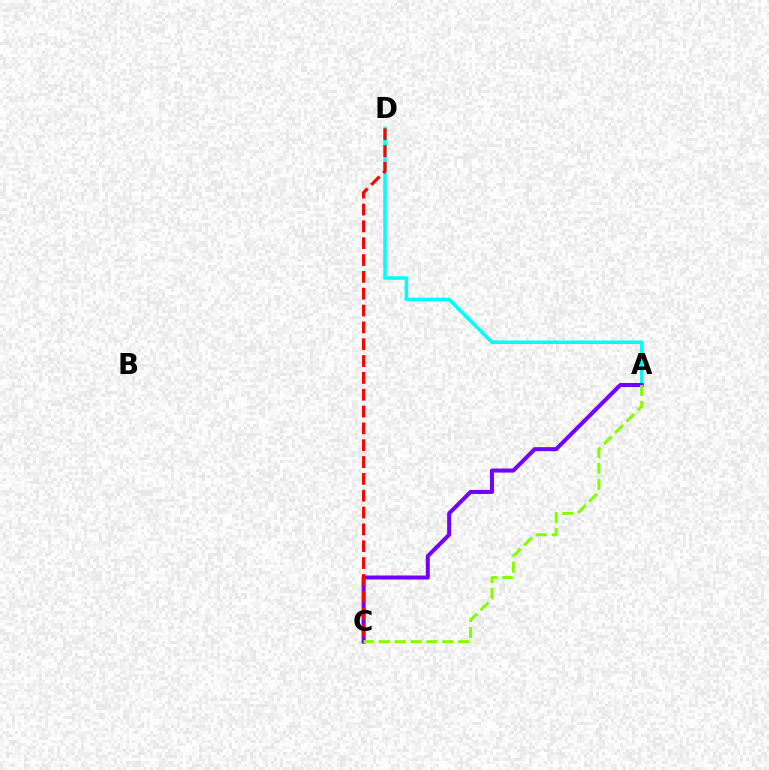{('A', 'D'): [{'color': '#00fff6', 'line_style': 'solid', 'thickness': 2.54}], ('A', 'C'): [{'color': '#7200ff', 'line_style': 'solid', 'thickness': 2.9}, {'color': '#84ff00', 'line_style': 'dashed', 'thickness': 2.16}], ('C', 'D'): [{'color': '#ff0000', 'line_style': 'dashed', 'thickness': 2.29}]}